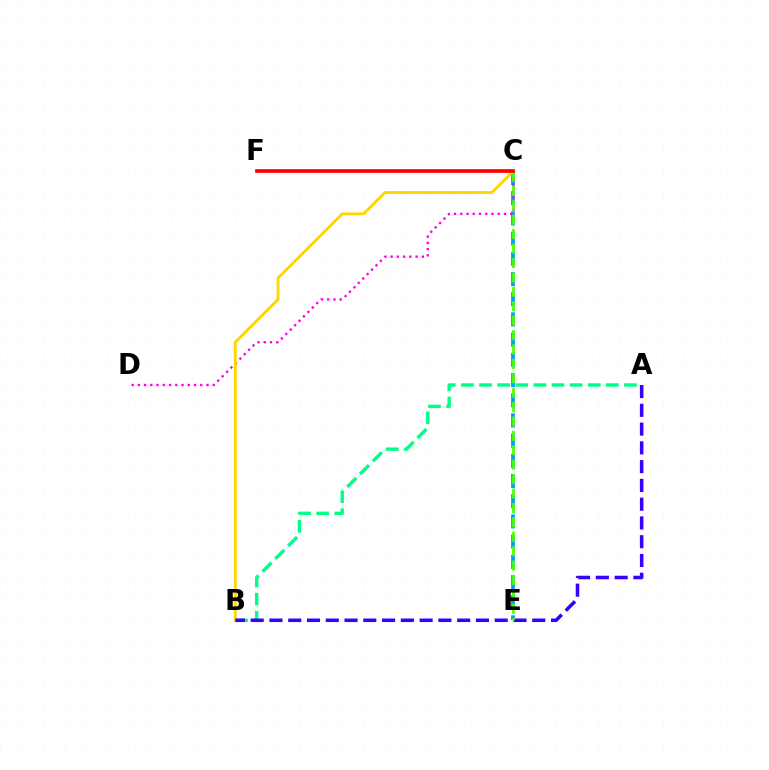{('A', 'B'): [{'color': '#00ff86', 'line_style': 'dashed', 'thickness': 2.46}, {'color': '#3700ff', 'line_style': 'dashed', 'thickness': 2.55}], ('C', 'E'): [{'color': '#009eff', 'line_style': 'dashed', 'thickness': 2.74}, {'color': '#4fff00', 'line_style': 'dashed', 'thickness': 1.96}], ('C', 'D'): [{'color': '#ff00ed', 'line_style': 'dotted', 'thickness': 1.7}], ('B', 'C'): [{'color': '#ffd500', 'line_style': 'solid', 'thickness': 2.06}], ('C', 'F'): [{'color': '#ff0000', 'line_style': 'solid', 'thickness': 2.65}]}